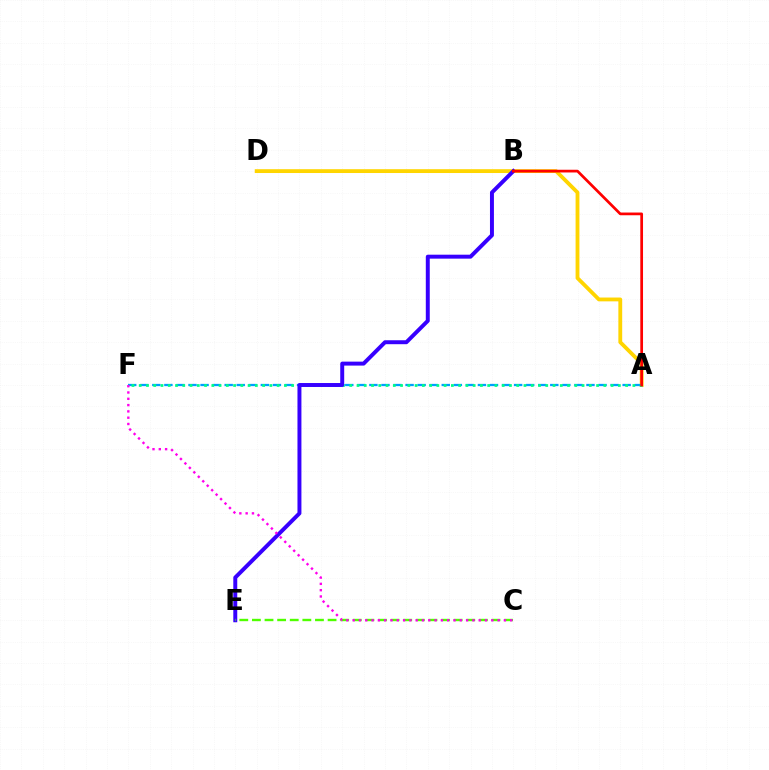{('A', 'D'): [{'color': '#ffd500', 'line_style': 'solid', 'thickness': 2.75}], ('A', 'F'): [{'color': '#009eff', 'line_style': 'dashed', 'thickness': 1.64}, {'color': '#00ff86', 'line_style': 'dotted', 'thickness': 1.97}], ('B', 'E'): [{'color': '#3700ff', 'line_style': 'solid', 'thickness': 2.85}], ('C', 'E'): [{'color': '#4fff00', 'line_style': 'dashed', 'thickness': 1.71}], ('A', 'B'): [{'color': '#ff0000', 'line_style': 'solid', 'thickness': 1.96}], ('C', 'F'): [{'color': '#ff00ed', 'line_style': 'dotted', 'thickness': 1.71}]}